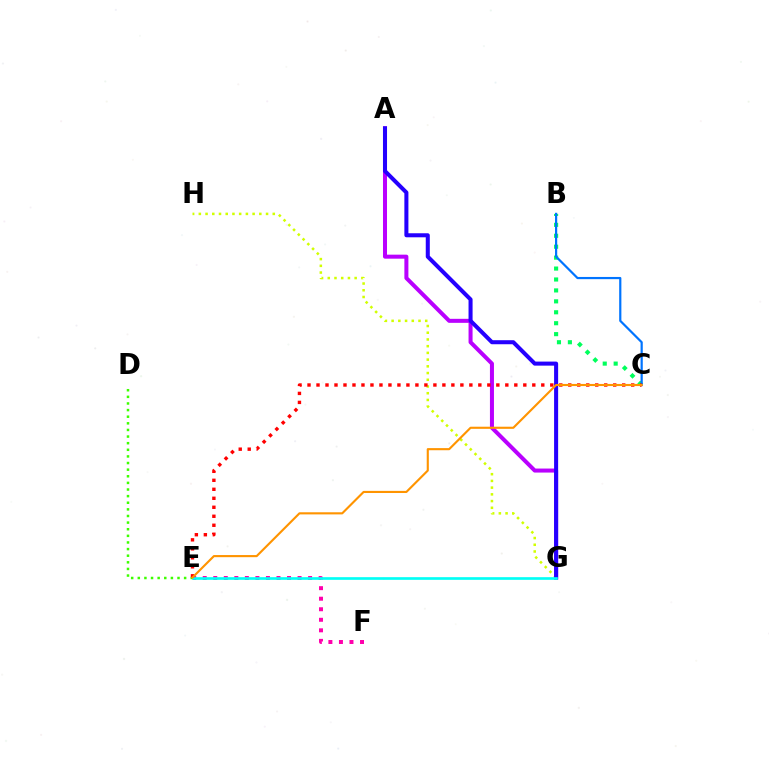{('G', 'H'): [{'color': '#d1ff00', 'line_style': 'dotted', 'thickness': 1.83}], ('A', 'G'): [{'color': '#b900ff', 'line_style': 'solid', 'thickness': 2.89}, {'color': '#2500ff', 'line_style': 'solid', 'thickness': 2.91}], ('D', 'E'): [{'color': '#3dff00', 'line_style': 'dotted', 'thickness': 1.8}], ('B', 'C'): [{'color': '#00ff5c', 'line_style': 'dotted', 'thickness': 2.97}, {'color': '#0074ff', 'line_style': 'solid', 'thickness': 1.59}], ('E', 'F'): [{'color': '#ff00ac', 'line_style': 'dotted', 'thickness': 2.86}], ('E', 'G'): [{'color': '#00fff6', 'line_style': 'solid', 'thickness': 1.92}], ('C', 'E'): [{'color': '#ff0000', 'line_style': 'dotted', 'thickness': 2.44}, {'color': '#ff9400', 'line_style': 'solid', 'thickness': 1.53}]}